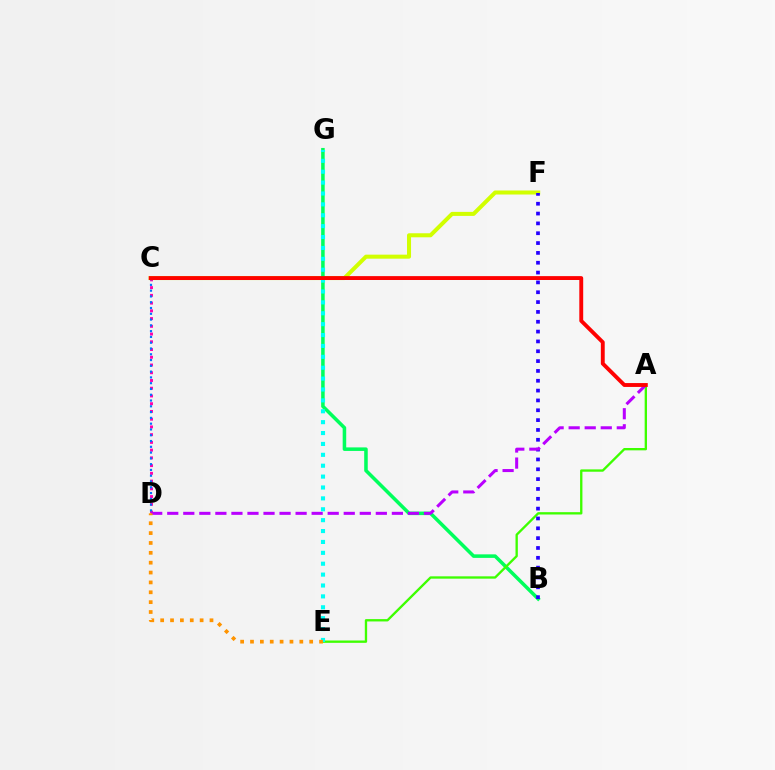{('C', 'D'): [{'color': '#ff00ac', 'line_style': 'dotted', 'thickness': 2.1}, {'color': '#0074ff', 'line_style': 'dotted', 'thickness': 1.57}], ('C', 'F'): [{'color': '#d1ff00', 'line_style': 'solid', 'thickness': 2.89}], ('B', 'G'): [{'color': '#00ff5c', 'line_style': 'solid', 'thickness': 2.55}], ('A', 'E'): [{'color': '#3dff00', 'line_style': 'solid', 'thickness': 1.68}], ('B', 'F'): [{'color': '#2500ff', 'line_style': 'dotted', 'thickness': 2.67}], ('A', 'D'): [{'color': '#b900ff', 'line_style': 'dashed', 'thickness': 2.18}], ('E', 'G'): [{'color': '#00fff6', 'line_style': 'dotted', 'thickness': 2.96}], ('A', 'C'): [{'color': '#ff0000', 'line_style': 'solid', 'thickness': 2.79}], ('D', 'E'): [{'color': '#ff9400', 'line_style': 'dotted', 'thickness': 2.68}]}